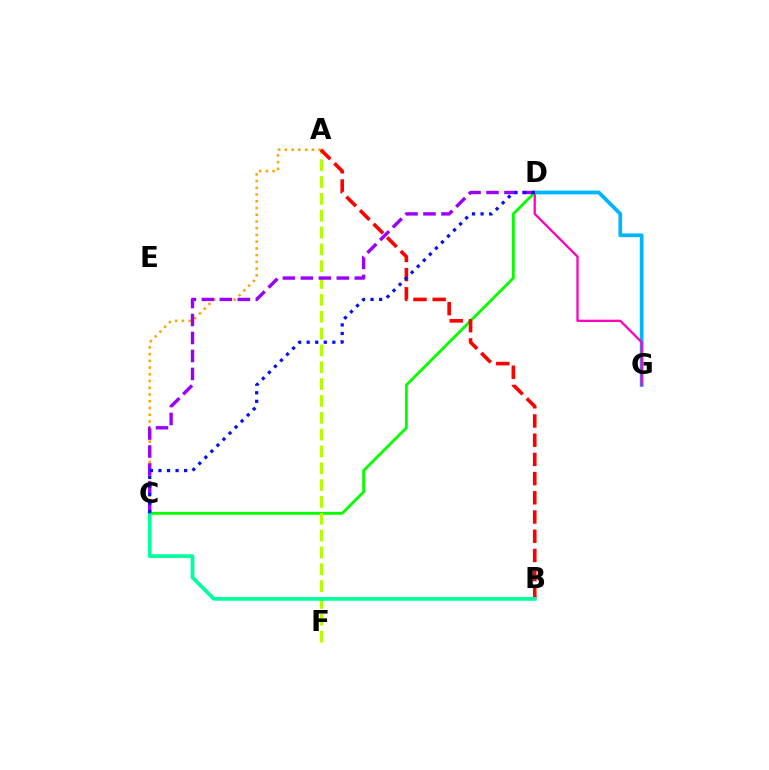{('D', 'G'): [{'color': '#00b5ff', 'line_style': 'solid', 'thickness': 2.69}, {'color': '#ff00bd', 'line_style': 'solid', 'thickness': 1.65}], ('A', 'C'): [{'color': '#ffa500', 'line_style': 'dotted', 'thickness': 1.83}], ('C', 'D'): [{'color': '#08ff00', 'line_style': 'solid', 'thickness': 2.07}, {'color': '#9b00ff', 'line_style': 'dashed', 'thickness': 2.44}, {'color': '#0010ff', 'line_style': 'dotted', 'thickness': 2.32}], ('A', 'F'): [{'color': '#b3ff00', 'line_style': 'dashed', 'thickness': 2.29}], ('A', 'B'): [{'color': '#ff0000', 'line_style': 'dashed', 'thickness': 2.61}], ('B', 'C'): [{'color': '#00ff9d', 'line_style': 'solid', 'thickness': 2.68}]}